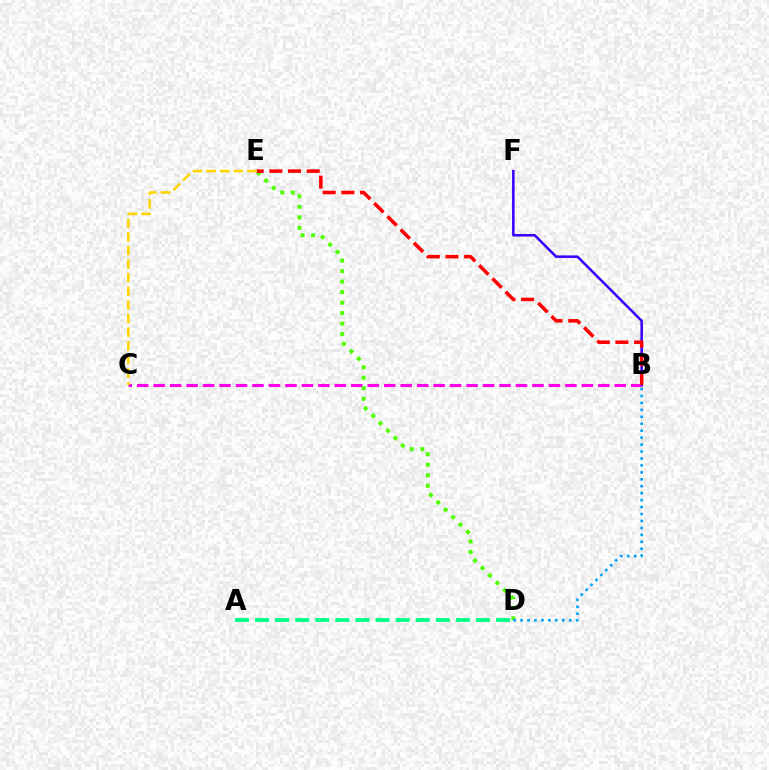{('B', 'C'): [{'color': '#ff00ed', 'line_style': 'dashed', 'thickness': 2.24}], ('B', 'F'): [{'color': '#3700ff', 'line_style': 'solid', 'thickness': 1.82}], ('D', 'E'): [{'color': '#4fff00', 'line_style': 'dotted', 'thickness': 2.85}], ('B', 'E'): [{'color': '#ff0000', 'line_style': 'dashed', 'thickness': 2.54}], ('A', 'D'): [{'color': '#00ff86', 'line_style': 'dashed', 'thickness': 2.73}], ('B', 'D'): [{'color': '#009eff', 'line_style': 'dotted', 'thickness': 1.89}], ('C', 'E'): [{'color': '#ffd500', 'line_style': 'dashed', 'thickness': 1.85}]}